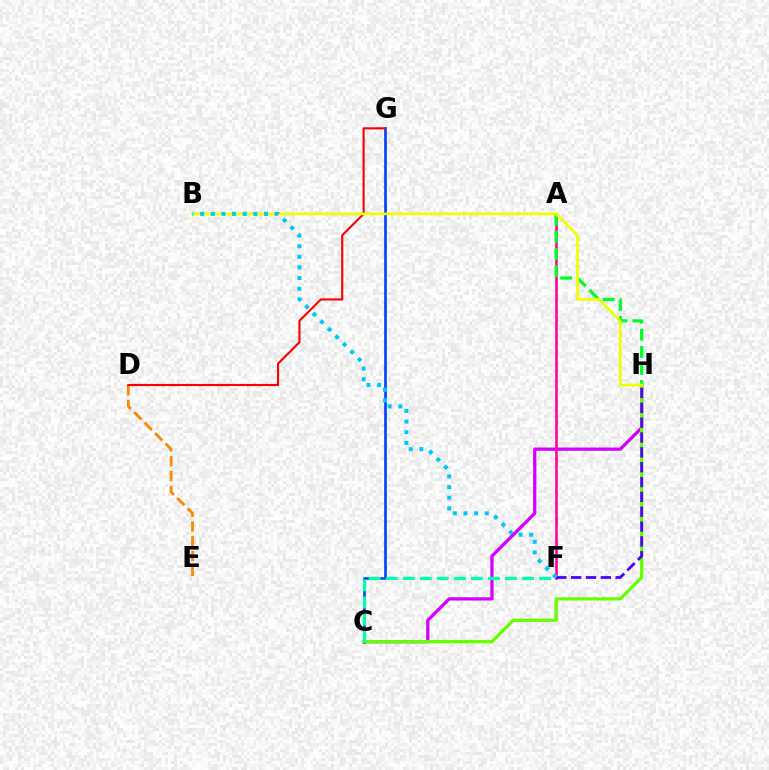{('C', 'H'): [{'color': '#d600ff', 'line_style': 'solid', 'thickness': 2.34}, {'color': '#66ff00', 'line_style': 'solid', 'thickness': 2.35}], ('C', 'G'): [{'color': '#003fff', 'line_style': 'solid', 'thickness': 1.89}], ('C', 'F'): [{'color': '#00ffaf', 'line_style': 'dashed', 'thickness': 2.32}], ('D', 'E'): [{'color': '#ff8800', 'line_style': 'dashed', 'thickness': 2.01}], ('A', 'F'): [{'color': '#ff00a0', 'line_style': 'solid', 'thickness': 1.87}], ('F', 'H'): [{'color': '#4f00ff', 'line_style': 'dashed', 'thickness': 2.02}], ('D', 'G'): [{'color': '#ff0000', 'line_style': 'solid', 'thickness': 1.53}], ('A', 'H'): [{'color': '#00ff27', 'line_style': 'dashed', 'thickness': 2.32}], ('B', 'H'): [{'color': '#eeff00', 'line_style': 'solid', 'thickness': 1.95}], ('B', 'F'): [{'color': '#00c7ff', 'line_style': 'dotted', 'thickness': 2.89}]}